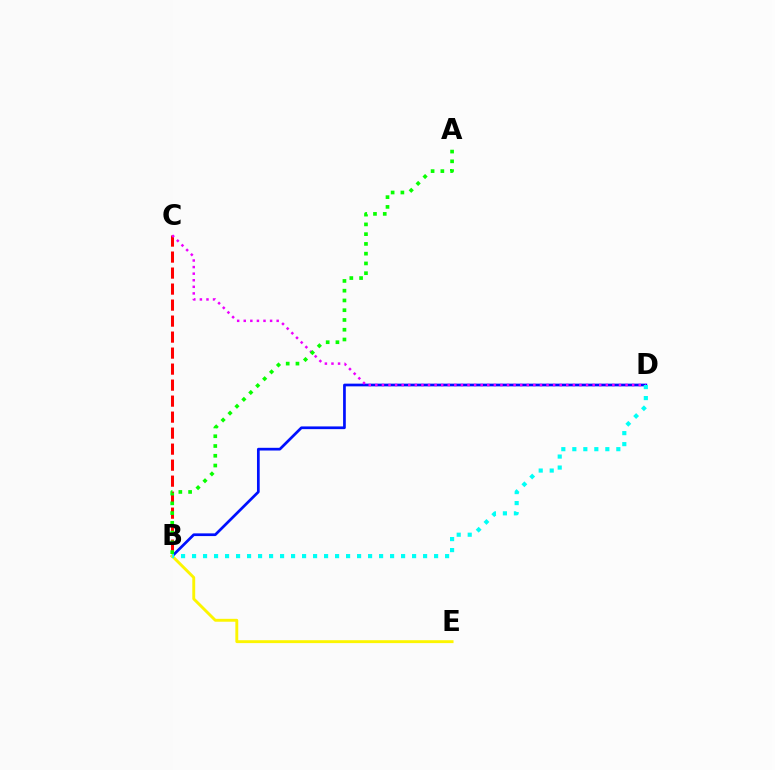{('B', 'C'): [{'color': '#ff0000', 'line_style': 'dashed', 'thickness': 2.17}], ('B', 'D'): [{'color': '#0010ff', 'line_style': 'solid', 'thickness': 1.95}, {'color': '#00fff6', 'line_style': 'dotted', 'thickness': 2.99}], ('C', 'D'): [{'color': '#ee00ff', 'line_style': 'dotted', 'thickness': 1.79}], ('B', 'E'): [{'color': '#fcf500', 'line_style': 'solid', 'thickness': 2.08}], ('A', 'B'): [{'color': '#08ff00', 'line_style': 'dotted', 'thickness': 2.65}]}